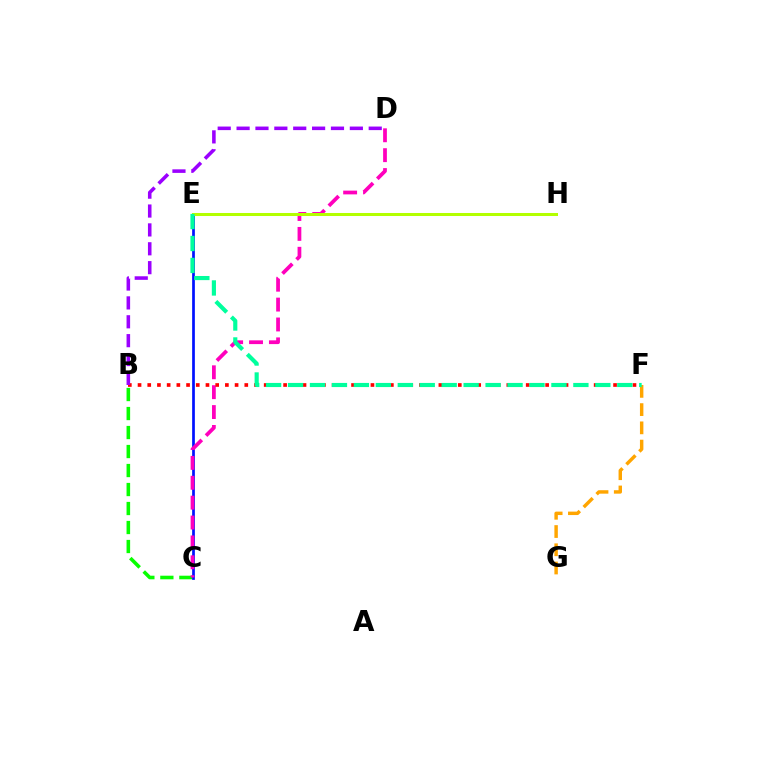{('B', 'C'): [{'color': '#08ff00', 'line_style': 'dashed', 'thickness': 2.58}], ('C', 'E'): [{'color': '#0010ff', 'line_style': 'solid', 'thickness': 1.95}], ('C', 'D'): [{'color': '#ff00bd', 'line_style': 'dashed', 'thickness': 2.7}], ('F', 'G'): [{'color': '#ffa500', 'line_style': 'dashed', 'thickness': 2.48}], ('B', 'F'): [{'color': '#ff0000', 'line_style': 'dotted', 'thickness': 2.64}], ('E', 'H'): [{'color': '#00b5ff', 'line_style': 'solid', 'thickness': 1.83}, {'color': '#b3ff00', 'line_style': 'solid', 'thickness': 2.18}], ('B', 'D'): [{'color': '#9b00ff', 'line_style': 'dashed', 'thickness': 2.56}], ('E', 'F'): [{'color': '#00ff9d', 'line_style': 'dashed', 'thickness': 2.98}]}